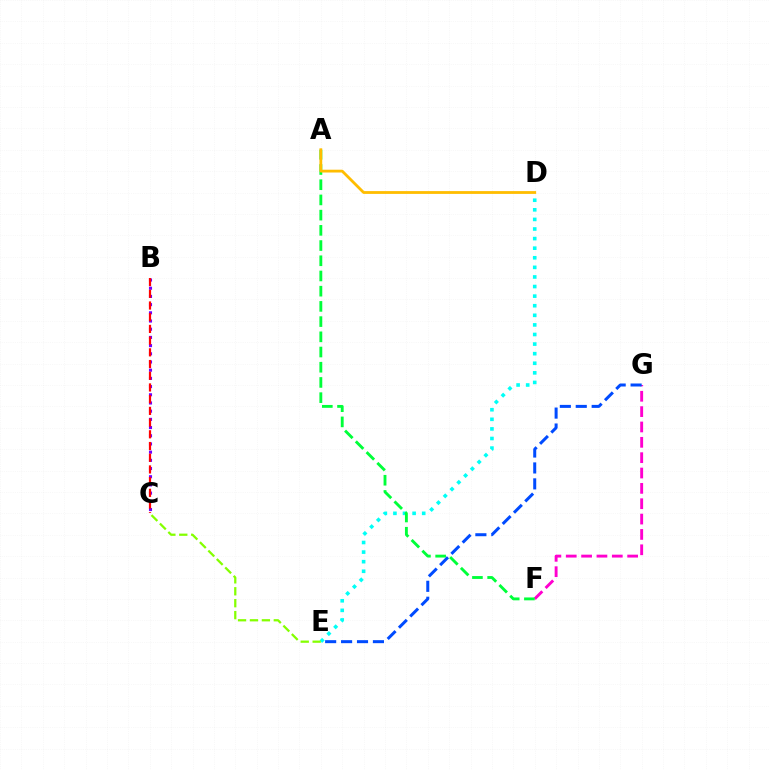{('F', 'G'): [{'color': '#ff00cf', 'line_style': 'dashed', 'thickness': 2.09}], ('B', 'C'): [{'color': '#7200ff', 'line_style': 'dotted', 'thickness': 2.23}, {'color': '#ff0000', 'line_style': 'dashed', 'thickness': 1.59}], ('D', 'E'): [{'color': '#00fff6', 'line_style': 'dotted', 'thickness': 2.61}], ('C', 'E'): [{'color': '#84ff00', 'line_style': 'dashed', 'thickness': 1.62}], ('A', 'F'): [{'color': '#00ff39', 'line_style': 'dashed', 'thickness': 2.07}], ('A', 'D'): [{'color': '#ffbd00', 'line_style': 'solid', 'thickness': 2.01}], ('E', 'G'): [{'color': '#004bff', 'line_style': 'dashed', 'thickness': 2.16}]}